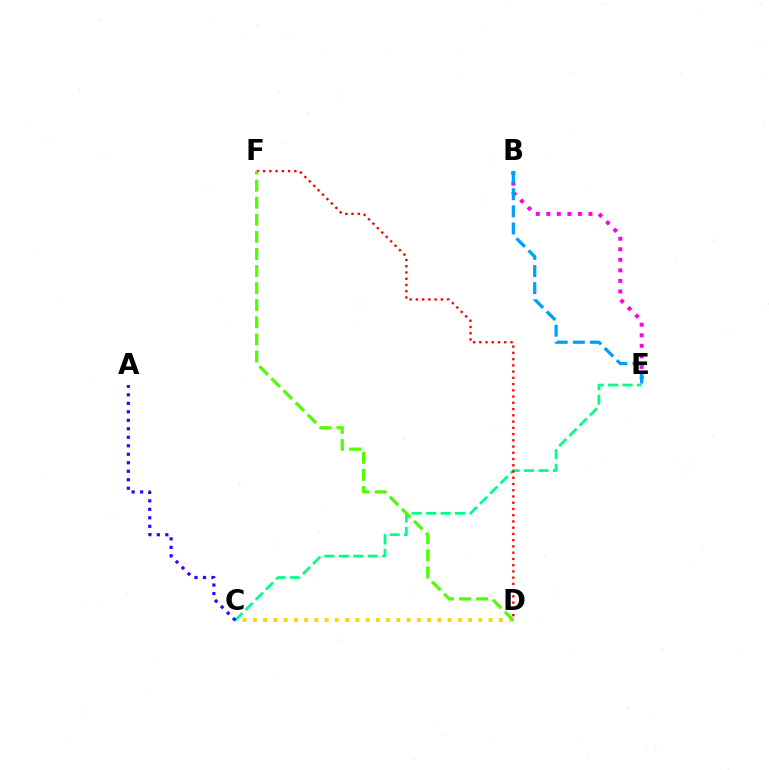{('C', 'D'): [{'color': '#ffd500', 'line_style': 'dotted', 'thickness': 2.78}], ('B', 'E'): [{'color': '#ff00ed', 'line_style': 'dotted', 'thickness': 2.86}, {'color': '#009eff', 'line_style': 'dashed', 'thickness': 2.33}], ('C', 'E'): [{'color': '#00ff86', 'line_style': 'dashed', 'thickness': 1.96}], ('A', 'C'): [{'color': '#3700ff', 'line_style': 'dotted', 'thickness': 2.31}], ('D', 'F'): [{'color': '#ff0000', 'line_style': 'dotted', 'thickness': 1.7}, {'color': '#4fff00', 'line_style': 'dashed', 'thickness': 2.32}]}